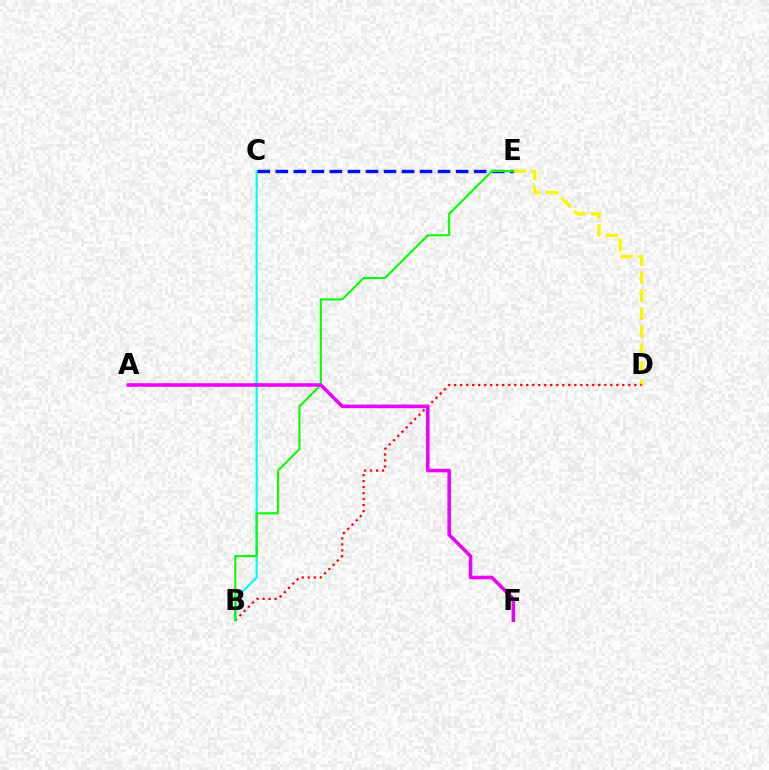{('D', 'E'): [{'color': '#fcf500', 'line_style': 'dashed', 'thickness': 2.45}], ('B', 'D'): [{'color': '#ff0000', 'line_style': 'dotted', 'thickness': 1.63}], ('B', 'C'): [{'color': '#00fff6', 'line_style': 'solid', 'thickness': 1.61}], ('C', 'E'): [{'color': '#0010ff', 'line_style': 'dashed', 'thickness': 2.45}], ('B', 'E'): [{'color': '#08ff00', 'line_style': 'solid', 'thickness': 1.51}], ('A', 'F'): [{'color': '#ee00ff', 'line_style': 'solid', 'thickness': 2.56}]}